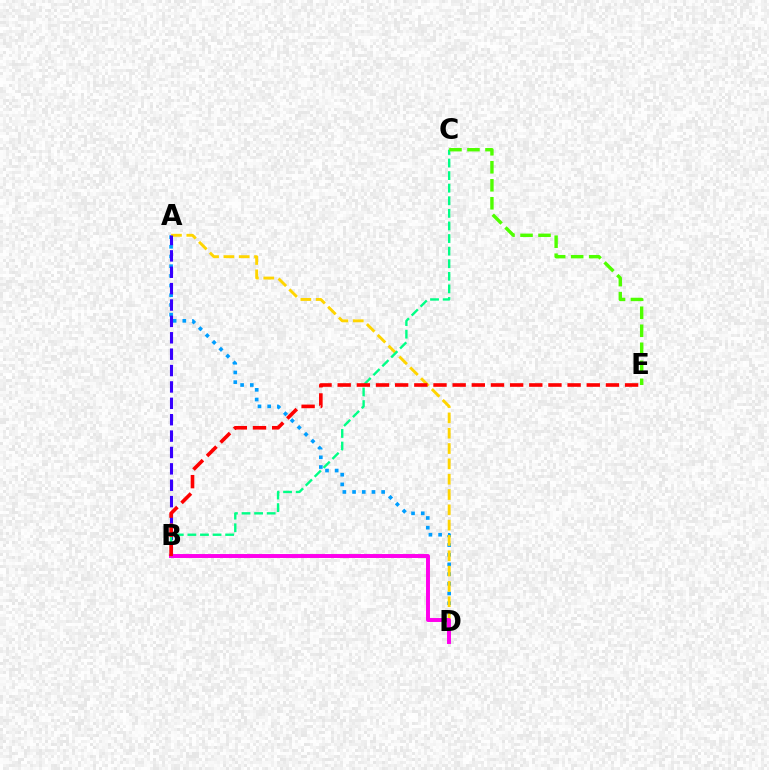{('A', 'D'): [{'color': '#009eff', 'line_style': 'dotted', 'thickness': 2.63}, {'color': '#ffd500', 'line_style': 'dashed', 'thickness': 2.08}], ('A', 'B'): [{'color': '#3700ff', 'line_style': 'dashed', 'thickness': 2.23}], ('B', 'D'): [{'color': '#ff00ed', 'line_style': 'solid', 'thickness': 2.84}], ('B', 'C'): [{'color': '#00ff86', 'line_style': 'dashed', 'thickness': 1.71}], ('B', 'E'): [{'color': '#ff0000', 'line_style': 'dashed', 'thickness': 2.6}], ('C', 'E'): [{'color': '#4fff00', 'line_style': 'dashed', 'thickness': 2.45}]}